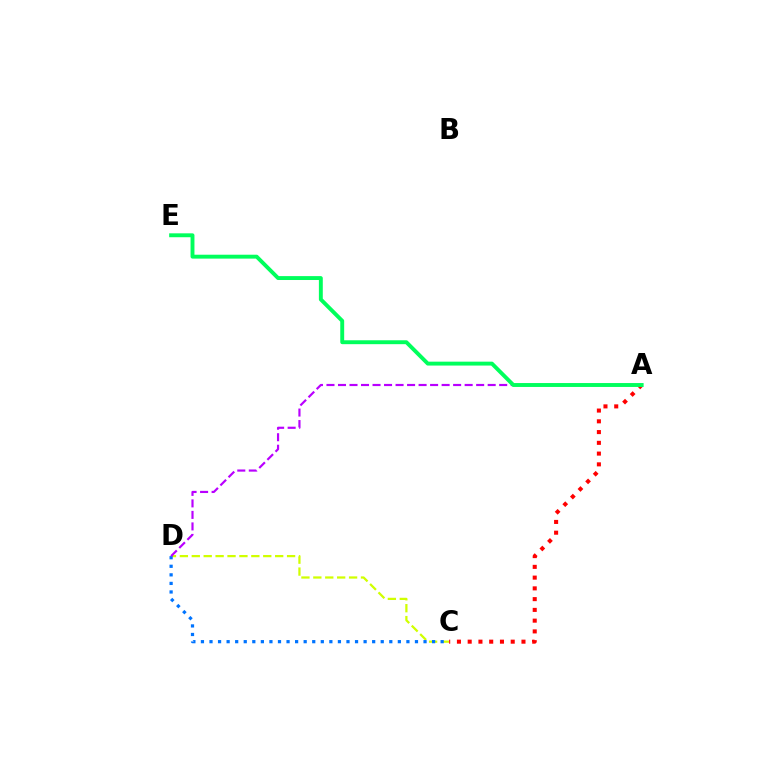{('C', 'D'): [{'color': '#d1ff00', 'line_style': 'dashed', 'thickness': 1.62}, {'color': '#0074ff', 'line_style': 'dotted', 'thickness': 2.33}], ('A', 'C'): [{'color': '#ff0000', 'line_style': 'dotted', 'thickness': 2.92}], ('A', 'D'): [{'color': '#b900ff', 'line_style': 'dashed', 'thickness': 1.56}], ('A', 'E'): [{'color': '#00ff5c', 'line_style': 'solid', 'thickness': 2.81}]}